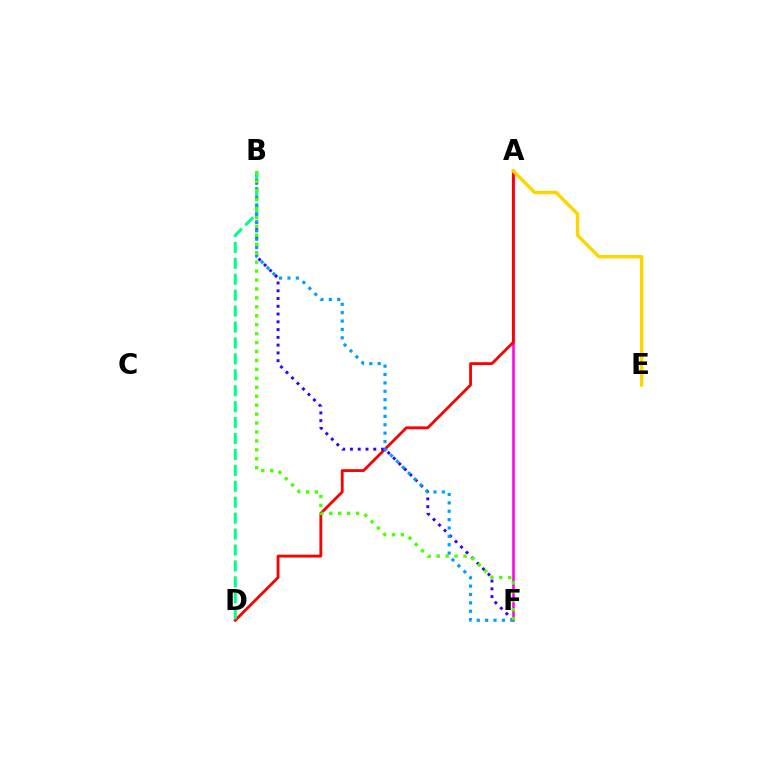{('A', 'F'): [{'color': '#ff00ed', 'line_style': 'solid', 'thickness': 1.85}], ('A', 'D'): [{'color': '#ff0000', 'line_style': 'solid', 'thickness': 2.03}], ('A', 'E'): [{'color': '#ffd500', 'line_style': 'solid', 'thickness': 2.48}], ('B', 'F'): [{'color': '#3700ff', 'line_style': 'dotted', 'thickness': 2.11}, {'color': '#009eff', 'line_style': 'dotted', 'thickness': 2.27}, {'color': '#4fff00', 'line_style': 'dotted', 'thickness': 2.43}], ('B', 'D'): [{'color': '#00ff86', 'line_style': 'dashed', 'thickness': 2.16}]}